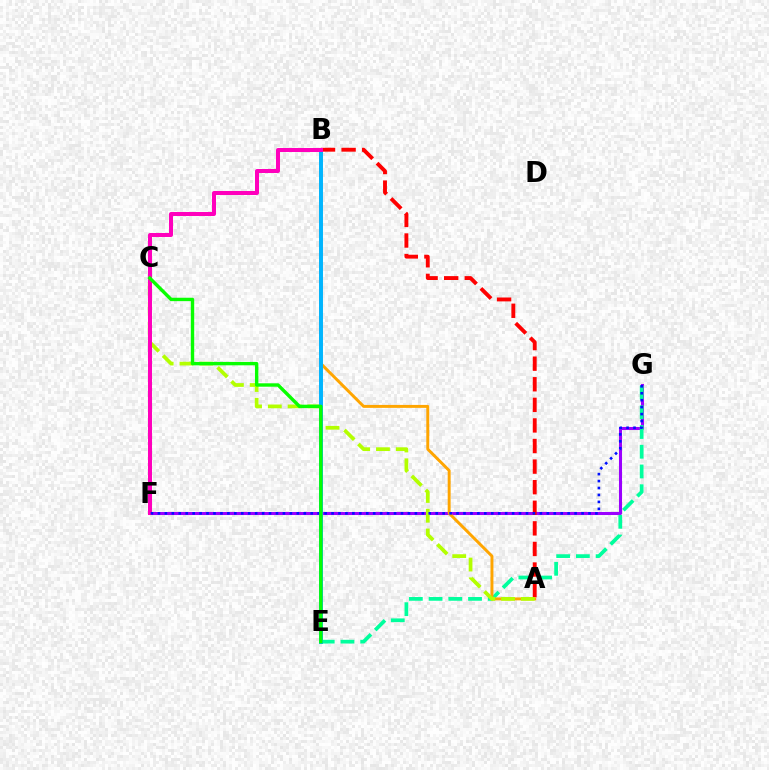{('F', 'G'): [{'color': '#9b00ff', 'line_style': 'solid', 'thickness': 2.19}, {'color': '#0010ff', 'line_style': 'dotted', 'thickness': 1.89}], ('E', 'G'): [{'color': '#00ff9d', 'line_style': 'dashed', 'thickness': 2.68}], ('A', 'B'): [{'color': '#ff0000', 'line_style': 'dashed', 'thickness': 2.8}, {'color': '#ffa500', 'line_style': 'solid', 'thickness': 2.12}], ('A', 'C'): [{'color': '#b3ff00', 'line_style': 'dashed', 'thickness': 2.69}], ('B', 'E'): [{'color': '#00b5ff', 'line_style': 'solid', 'thickness': 2.84}], ('B', 'F'): [{'color': '#ff00bd', 'line_style': 'solid', 'thickness': 2.88}], ('C', 'E'): [{'color': '#08ff00', 'line_style': 'solid', 'thickness': 2.44}]}